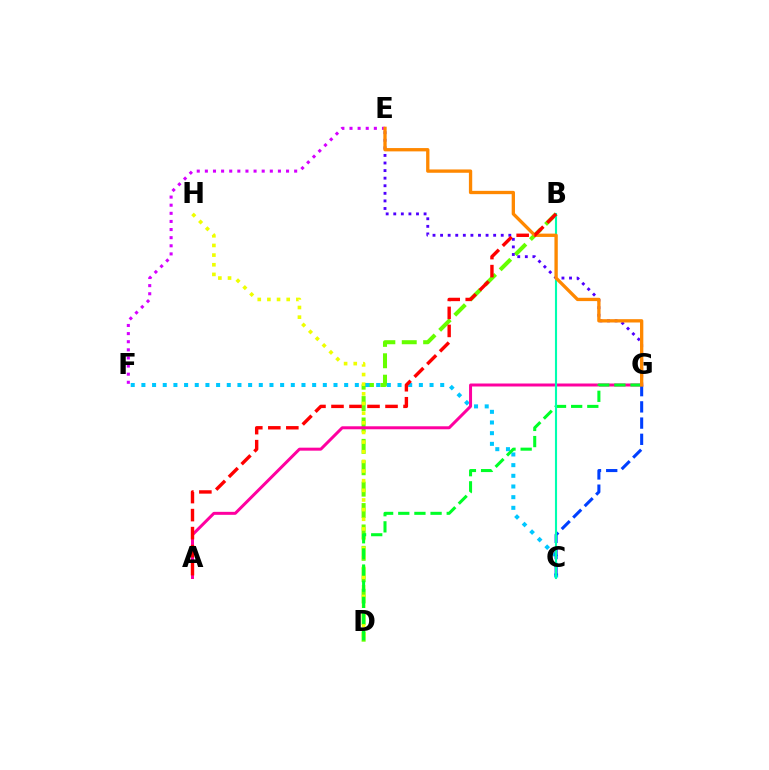{('B', 'D'): [{'color': '#66ff00', 'line_style': 'dashed', 'thickness': 2.91}], ('D', 'H'): [{'color': '#eeff00', 'line_style': 'dotted', 'thickness': 2.62}], ('E', 'F'): [{'color': '#d600ff', 'line_style': 'dotted', 'thickness': 2.21}], ('C', 'F'): [{'color': '#00c7ff', 'line_style': 'dotted', 'thickness': 2.9}], ('A', 'G'): [{'color': '#ff00a0', 'line_style': 'solid', 'thickness': 2.15}], ('E', 'G'): [{'color': '#4f00ff', 'line_style': 'dotted', 'thickness': 2.06}, {'color': '#ff8800', 'line_style': 'solid', 'thickness': 2.39}], ('D', 'G'): [{'color': '#00ff27', 'line_style': 'dashed', 'thickness': 2.19}], ('C', 'G'): [{'color': '#003fff', 'line_style': 'dashed', 'thickness': 2.2}], ('B', 'C'): [{'color': '#00ffaf', 'line_style': 'solid', 'thickness': 1.53}], ('A', 'B'): [{'color': '#ff0000', 'line_style': 'dashed', 'thickness': 2.45}]}